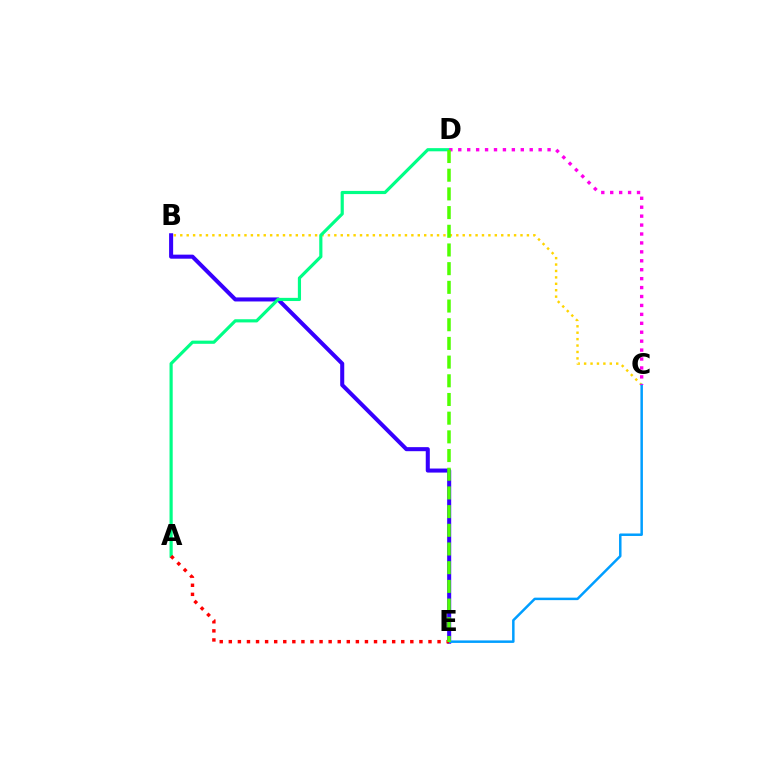{('B', 'C'): [{'color': '#ffd500', 'line_style': 'dotted', 'thickness': 1.74}], ('B', 'E'): [{'color': '#3700ff', 'line_style': 'solid', 'thickness': 2.91}], ('A', 'D'): [{'color': '#00ff86', 'line_style': 'solid', 'thickness': 2.28}], ('C', 'E'): [{'color': '#009eff', 'line_style': 'solid', 'thickness': 1.79}], ('C', 'D'): [{'color': '#ff00ed', 'line_style': 'dotted', 'thickness': 2.43}], ('A', 'E'): [{'color': '#ff0000', 'line_style': 'dotted', 'thickness': 2.47}], ('D', 'E'): [{'color': '#4fff00', 'line_style': 'dashed', 'thickness': 2.54}]}